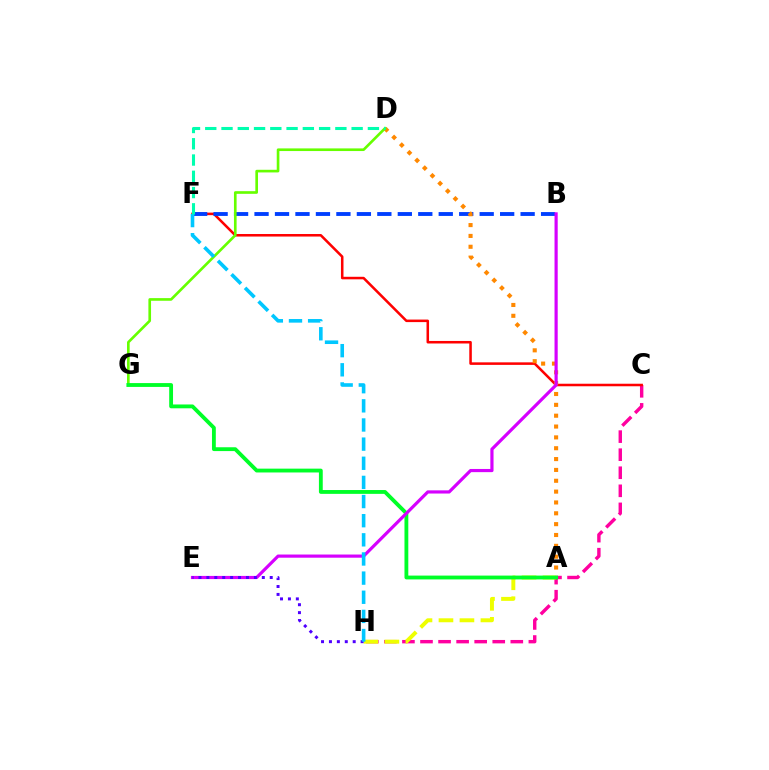{('C', 'H'): [{'color': '#ff00a0', 'line_style': 'dashed', 'thickness': 2.45}], ('A', 'H'): [{'color': '#eeff00', 'line_style': 'dashed', 'thickness': 2.85}], ('C', 'F'): [{'color': '#ff0000', 'line_style': 'solid', 'thickness': 1.82}], ('B', 'F'): [{'color': '#003fff', 'line_style': 'dashed', 'thickness': 2.78}], ('A', 'D'): [{'color': '#ff8800', 'line_style': 'dotted', 'thickness': 2.95}], ('D', 'G'): [{'color': '#66ff00', 'line_style': 'solid', 'thickness': 1.91}], ('A', 'G'): [{'color': '#00ff27', 'line_style': 'solid', 'thickness': 2.76}], ('B', 'E'): [{'color': '#d600ff', 'line_style': 'solid', 'thickness': 2.29}], ('E', 'H'): [{'color': '#4f00ff', 'line_style': 'dotted', 'thickness': 2.15}], ('F', 'H'): [{'color': '#00c7ff', 'line_style': 'dashed', 'thickness': 2.6}], ('D', 'F'): [{'color': '#00ffaf', 'line_style': 'dashed', 'thickness': 2.21}]}